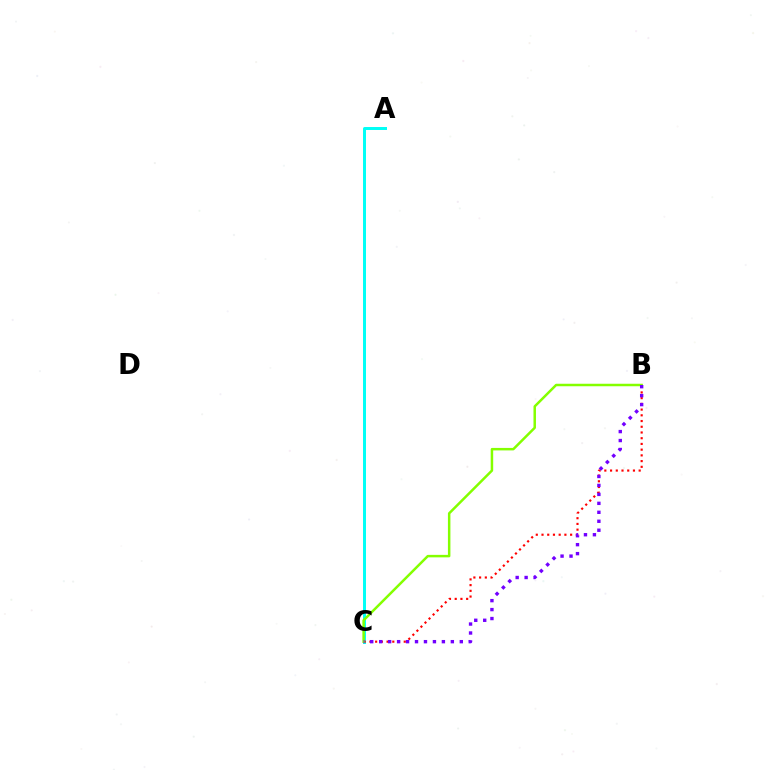{('A', 'C'): [{'color': '#00fff6', 'line_style': 'solid', 'thickness': 2.14}], ('B', 'C'): [{'color': '#ff0000', 'line_style': 'dotted', 'thickness': 1.55}, {'color': '#84ff00', 'line_style': 'solid', 'thickness': 1.79}, {'color': '#7200ff', 'line_style': 'dotted', 'thickness': 2.43}]}